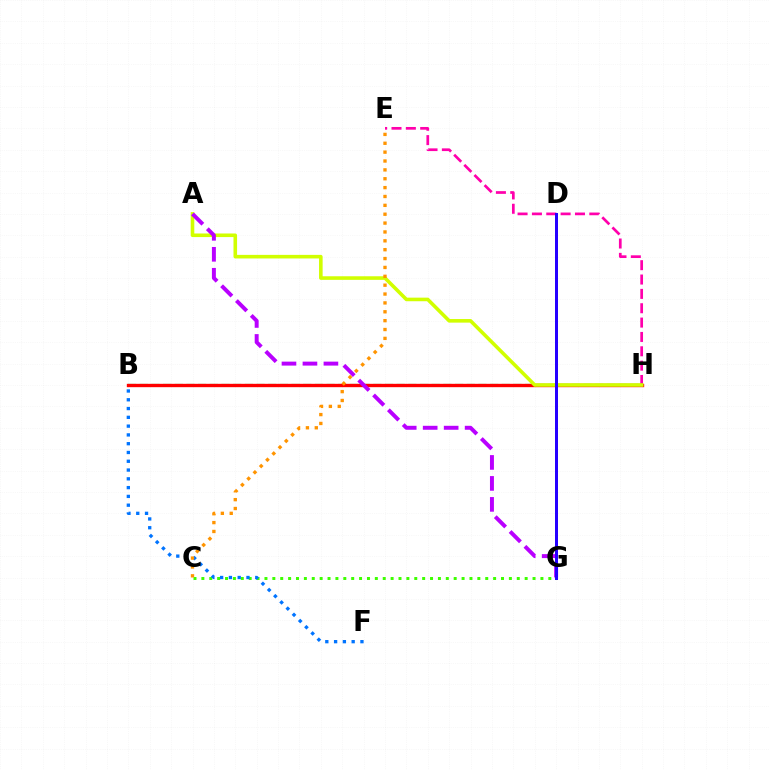{('B', 'H'): [{'color': '#00fff6', 'line_style': 'dashed', 'thickness': 1.88}, {'color': '#00ff5c', 'line_style': 'dashed', 'thickness': 1.59}, {'color': '#ff0000', 'line_style': 'solid', 'thickness': 2.42}], ('E', 'H'): [{'color': '#ff00ac', 'line_style': 'dashed', 'thickness': 1.95}], ('C', 'G'): [{'color': '#3dff00', 'line_style': 'dotted', 'thickness': 2.14}], ('B', 'F'): [{'color': '#0074ff', 'line_style': 'dotted', 'thickness': 2.39}], ('A', 'H'): [{'color': '#d1ff00', 'line_style': 'solid', 'thickness': 2.58}], ('A', 'G'): [{'color': '#b900ff', 'line_style': 'dashed', 'thickness': 2.85}], ('D', 'G'): [{'color': '#2500ff', 'line_style': 'solid', 'thickness': 2.16}], ('C', 'E'): [{'color': '#ff9400', 'line_style': 'dotted', 'thickness': 2.41}]}